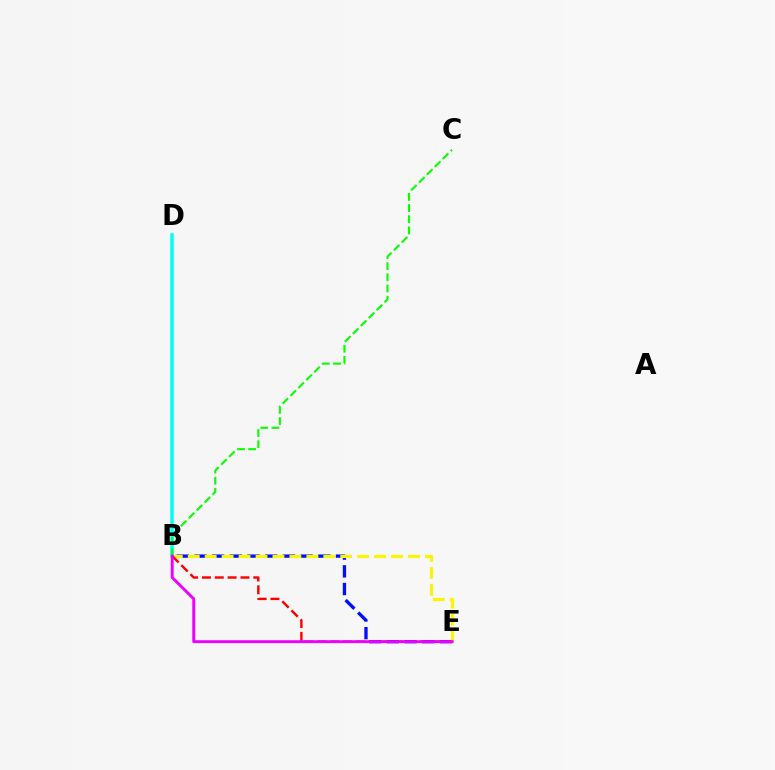{('B', 'E'): [{'color': '#0010ff', 'line_style': 'dashed', 'thickness': 2.4}, {'color': '#fcf500', 'line_style': 'dashed', 'thickness': 2.3}, {'color': '#ff0000', 'line_style': 'dashed', 'thickness': 1.74}, {'color': '#ee00ff', 'line_style': 'solid', 'thickness': 2.1}], ('B', 'D'): [{'color': '#00fff6', 'line_style': 'solid', 'thickness': 2.53}], ('B', 'C'): [{'color': '#08ff00', 'line_style': 'dashed', 'thickness': 1.52}]}